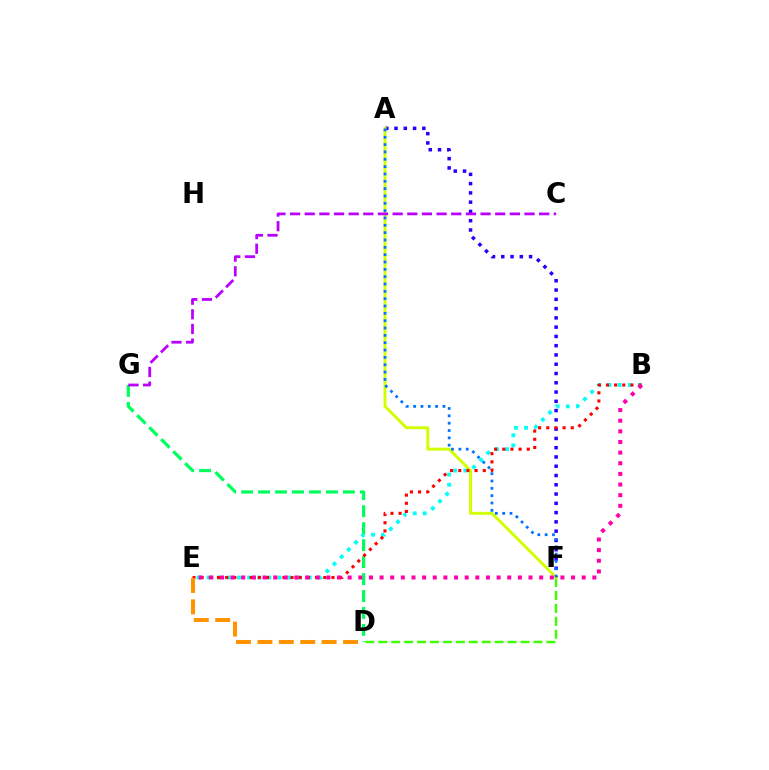{('A', 'F'): [{'color': '#2500ff', 'line_style': 'dotted', 'thickness': 2.52}, {'color': '#d1ff00', 'line_style': 'solid', 'thickness': 2.13}, {'color': '#0074ff', 'line_style': 'dotted', 'thickness': 1.99}], ('D', 'F'): [{'color': '#3dff00', 'line_style': 'dashed', 'thickness': 1.76}], ('B', 'E'): [{'color': '#00fff6', 'line_style': 'dotted', 'thickness': 2.75}, {'color': '#ff0000', 'line_style': 'dotted', 'thickness': 2.22}, {'color': '#ff00ac', 'line_style': 'dotted', 'thickness': 2.89}], ('D', 'G'): [{'color': '#00ff5c', 'line_style': 'dashed', 'thickness': 2.31}], ('C', 'G'): [{'color': '#b900ff', 'line_style': 'dashed', 'thickness': 1.99}], ('D', 'E'): [{'color': '#ff9400', 'line_style': 'dashed', 'thickness': 2.91}]}